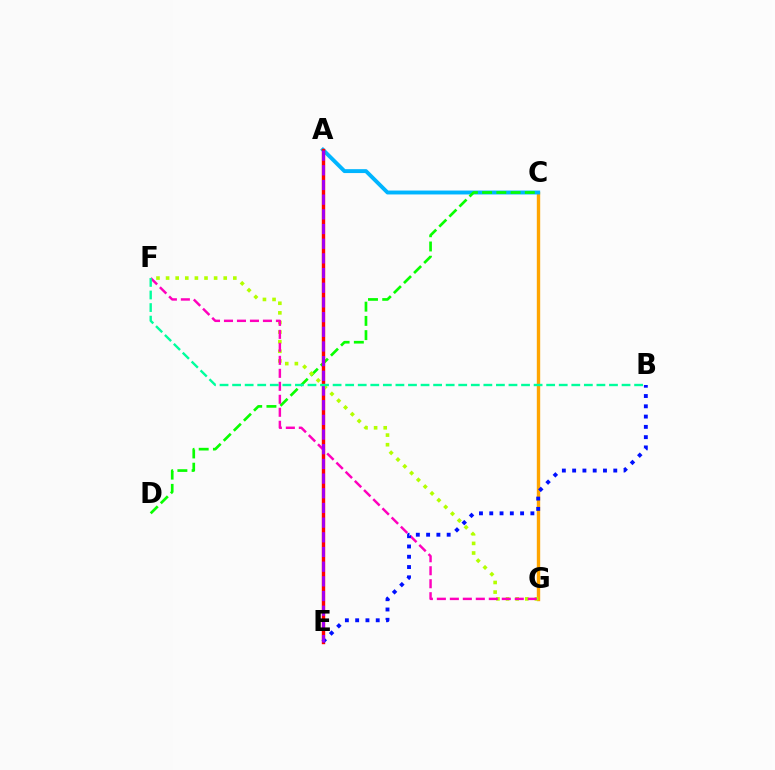{('C', 'G'): [{'color': '#ffa500', 'line_style': 'solid', 'thickness': 2.43}], ('A', 'C'): [{'color': '#00b5ff', 'line_style': 'solid', 'thickness': 2.81}], ('C', 'D'): [{'color': '#08ff00', 'line_style': 'dashed', 'thickness': 1.93}], ('A', 'E'): [{'color': '#ff0000', 'line_style': 'solid', 'thickness': 2.45}, {'color': '#9b00ff', 'line_style': 'dashed', 'thickness': 1.99}], ('F', 'G'): [{'color': '#b3ff00', 'line_style': 'dotted', 'thickness': 2.61}, {'color': '#ff00bd', 'line_style': 'dashed', 'thickness': 1.76}], ('B', 'E'): [{'color': '#0010ff', 'line_style': 'dotted', 'thickness': 2.79}], ('B', 'F'): [{'color': '#00ff9d', 'line_style': 'dashed', 'thickness': 1.71}]}